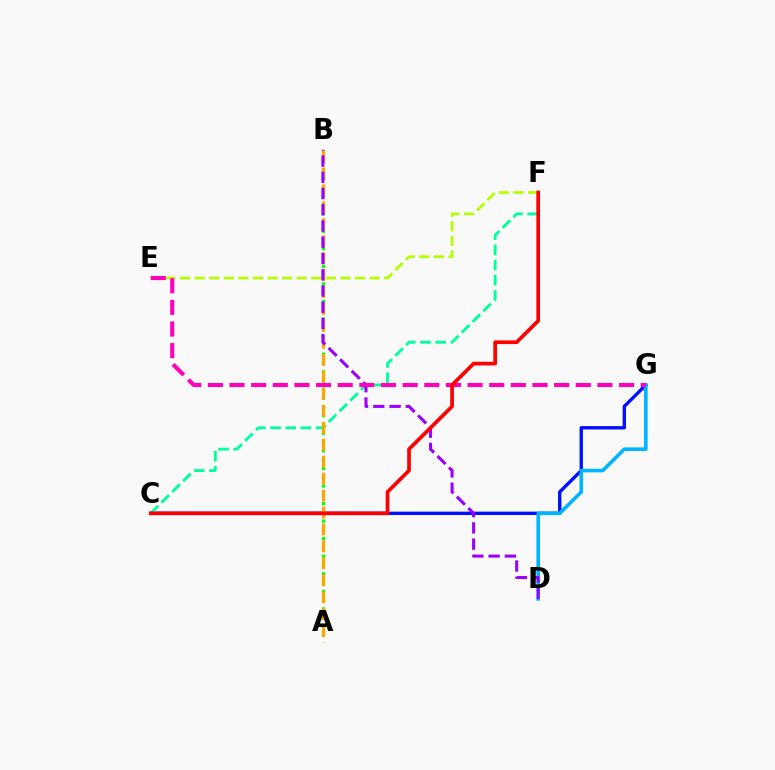{('C', 'G'): [{'color': '#0010ff', 'line_style': 'solid', 'thickness': 2.43}], ('A', 'B'): [{'color': '#08ff00', 'line_style': 'dotted', 'thickness': 2.39}, {'color': '#ffa500', 'line_style': 'dashed', 'thickness': 2.3}], ('C', 'F'): [{'color': '#00ff9d', 'line_style': 'dashed', 'thickness': 2.07}, {'color': '#ff0000', 'line_style': 'solid', 'thickness': 2.66}], ('D', 'G'): [{'color': '#00b5ff', 'line_style': 'solid', 'thickness': 2.59}], ('E', 'F'): [{'color': '#b3ff00', 'line_style': 'dashed', 'thickness': 1.98}], ('B', 'D'): [{'color': '#9b00ff', 'line_style': 'dashed', 'thickness': 2.21}], ('E', 'G'): [{'color': '#ff00bd', 'line_style': 'dashed', 'thickness': 2.94}]}